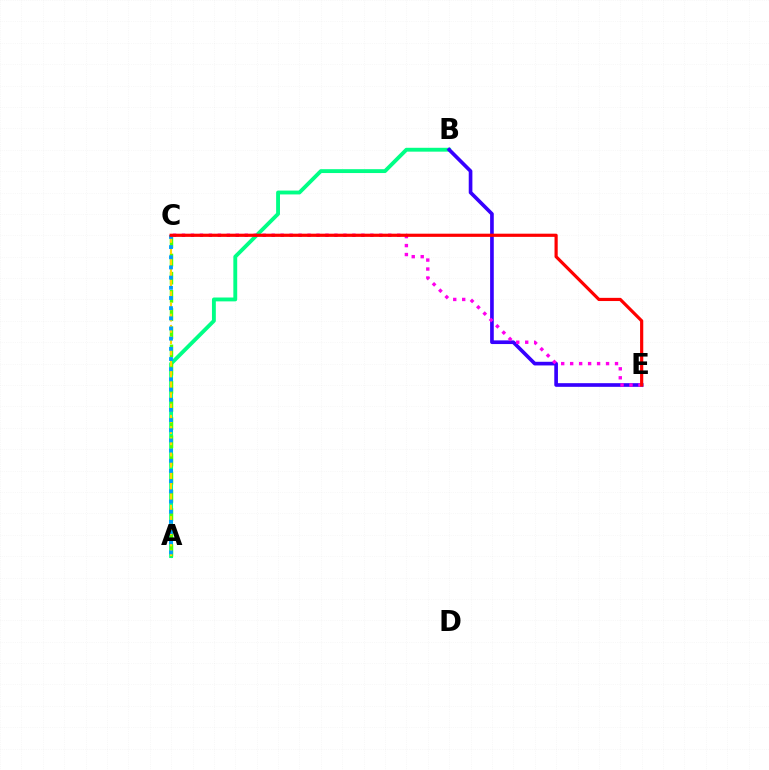{('A', 'B'): [{'color': '#00ff86', 'line_style': 'solid', 'thickness': 2.78}], ('B', 'E'): [{'color': '#3700ff', 'line_style': 'solid', 'thickness': 2.64}], ('A', 'C'): [{'color': '#4fff00', 'line_style': 'dashed', 'thickness': 2.47}, {'color': '#ffd500', 'line_style': 'dashed', 'thickness': 1.53}, {'color': '#009eff', 'line_style': 'dotted', 'thickness': 2.76}], ('C', 'E'): [{'color': '#ff00ed', 'line_style': 'dotted', 'thickness': 2.44}, {'color': '#ff0000', 'line_style': 'solid', 'thickness': 2.29}]}